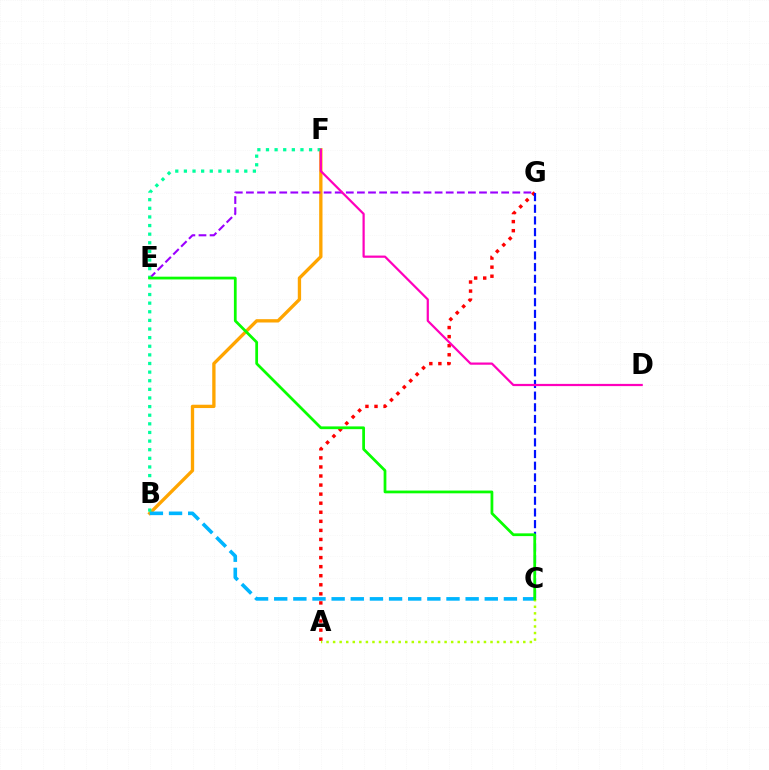{('B', 'F'): [{'color': '#ffa500', 'line_style': 'solid', 'thickness': 2.4}, {'color': '#00ff9d', 'line_style': 'dotted', 'thickness': 2.34}], ('B', 'C'): [{'color': '#00b5ff', 'line_style': 'dashed', 'thickness': 2.6}], ('A', 'G'): [{'color': '#ff0000', 'line_style': 'dotted', 'thickness': 2.46}], ('E', 'G'): [{'color': '#9b00ff', 'line_style': 'dashed', 'thickness': 1.51}], ('C', 'G'): [{'color': '#0010ff', 'line_style': 'dashed', 'thickness': 1.59}], ('D', 'F'): [{'color': '#ff00bd', 'line_style': 'solid', 'thickness': 1.6}], ('A', 'C'): [{'color': '#b3ff00', 'line_style': 'dotted', 'thickness': 1.78}], ('C', 'E'): [{'color': '#08ff00', 'line_style': 'solid', 'thickness': 1.98}]}